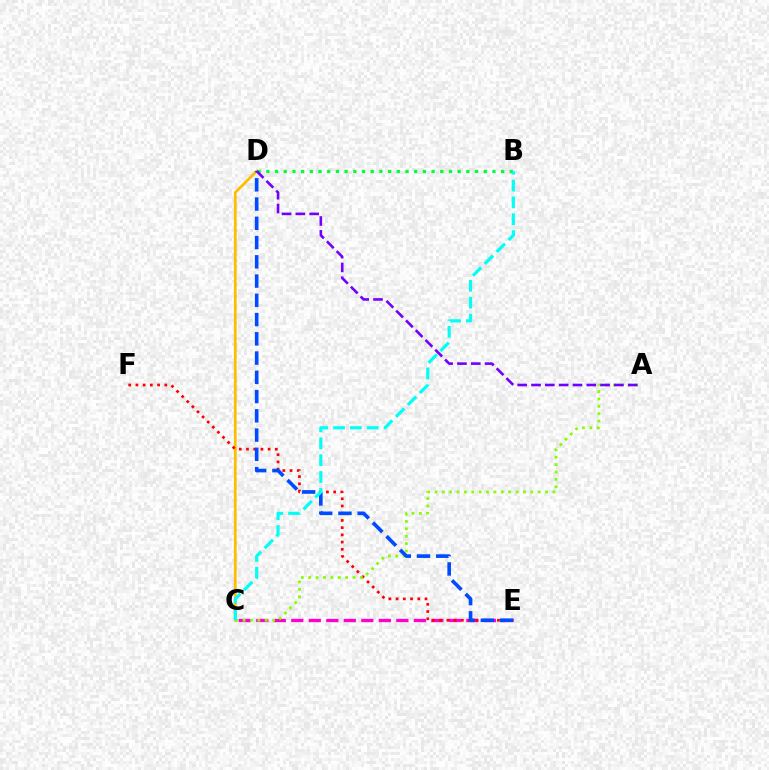{('C', 'D'): [{'color': '#ffbd00', 'line_style': 'solid', 'thickness': 1.98}], ('C', 'E'): [{'color': '#ff00cf', 'line_style': 'dashed', 'thickness': 2.38}], ('E', 'F'): [{'color': '#ff0000', 'line_style': 'dotted', 'thickness': 1.96}], ('B', 'D'): [{'color': '#00ff39', 'line_style': 'dotted', 'thickness': 2.36}], ('A', 'C'): [{'color': '#84ff00', 'line_style': 'dotted', 'thickness': 2.0}], ('D', 'E'): [{'color': '#004bff', 'line_style': 'dashed', 'thickness': 2.62}], ('A', 'D'): [{'color': '#7200ff', 'line_style': 'dashed', 'thickness': 1.88}], ('B', 'C'): [{'color': '#00fff6', 'line_style': 'dashed', 'thickness': 2.29}]}